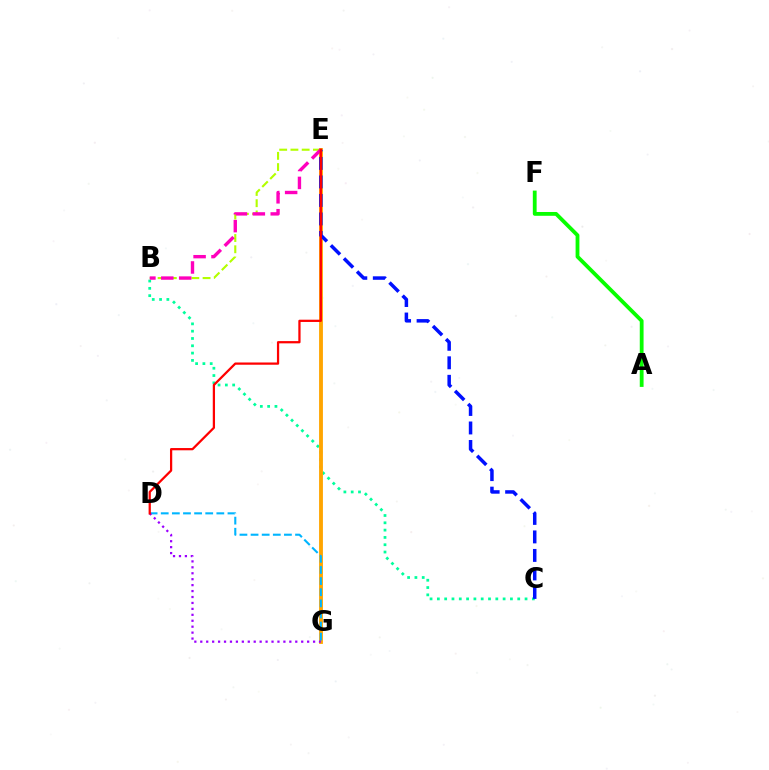{('B', 'C'): [{'color': '#00ff9d', 'line_style': 'dotted', 'thickness': 1.99}], ('A', 'F'): [{'color': '#08ff00', 'line_style': 'solid', 'thickness': 2.74}], ('E', 'G'): [{'color': '#ffa500', 'line_style': 'solid', 'thickness': 2.77}], ('B', 'E'): [{'color': '#b3ff00', 'line_style': 'dashed', 'thickness': 1.53}, {'color': '#ff00bd', 'line_style': 'dashed', 'thickness': 2.43}], ('D', 'G'): [{'color': '#00b5ff', 'line_style': 'dashed', 'thickness': 1.51}, {'color': '#9b00ff', 'line_style': 'dotted', 'thickness': 1.61}], ('C', 'E'): [{'color': '#0010ff', 'line_style': 'dashed', 'thickness': 2.51}], ('D', 'E'): [{'color': '#ff0000', 'line_style': 'solid', 'thickness': 1.62}]}